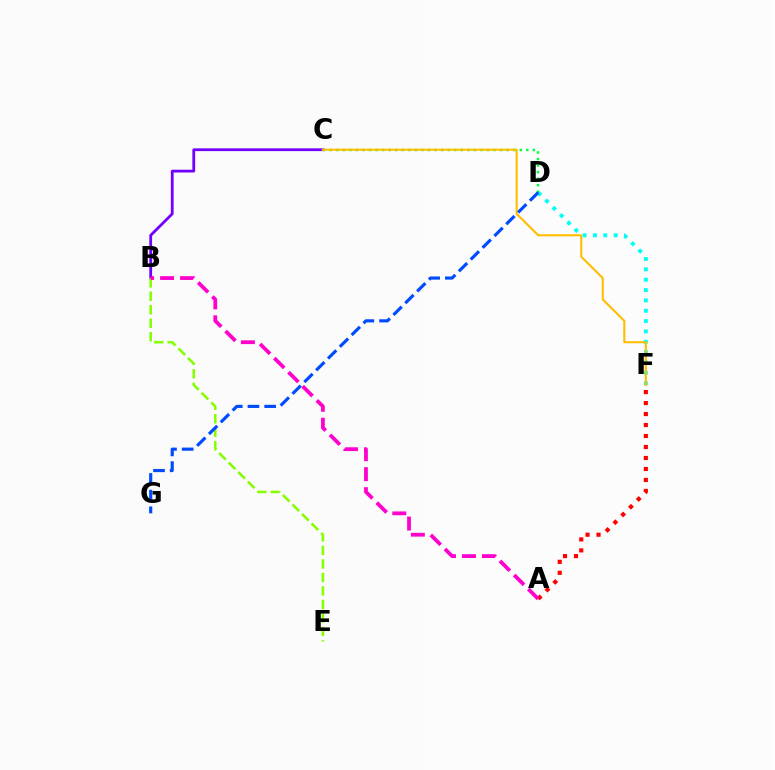{('B', 'C'): [{'color': '#7200ff', 'line_style': 'solid', 'thickness': 2.0}], ('B', 'E'): [{'color': '#84ff00', 'line_style': 'dashed', 'thickness': 1.83}], ('D', 'F'): [{'color': '#00fff6', 'line_style': 'dotted', 'thickness': 2.81}], ('C', 'D'): [{'color': '#00ff39', 'line_style': 'dotted', 'thickness': 1.78}], ('A', 'F'): [{'color': '#ff0000', 'line_style': 'dotted', 'thickness': 2.99}], ('C', 'F'): [{'color': '#ffbd00', 'line_style': 'solid', 'thickness': 1.51}], ('D', 'G'): [{'color': '#004bff', 'line_style': 'dashed', 'thickness': 2.27}], ('A', 'B'): [{'color': '#ff00cf', 'line_style': 'dashed', 'thickness': 2.71}]}